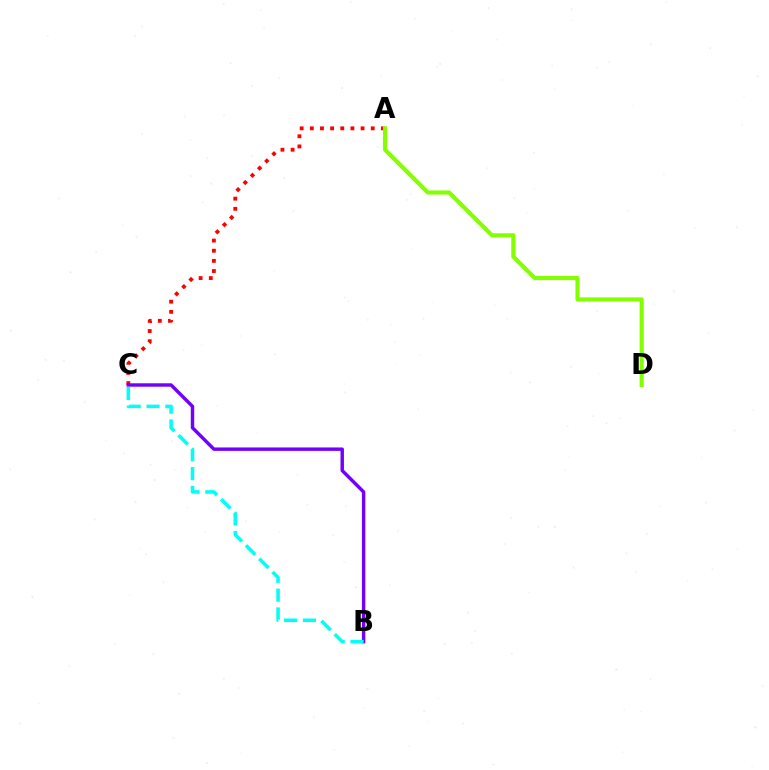{('A', 'C'): [{'color': '#ff0000', 'line_style': 'dotted', 'thickness': 2.76}], ('B', 'C'): [{'color': '#7200ff', 'line_style': 'solid', 'thickness': 2.47}, {'color': '#00fff6', 'line_style': 'dashed', 'thickness': 2.56}], ('A', 'D'): [{'color': '#84ff00', 'line_style': 'solid', 'thickness': 2.96}]}